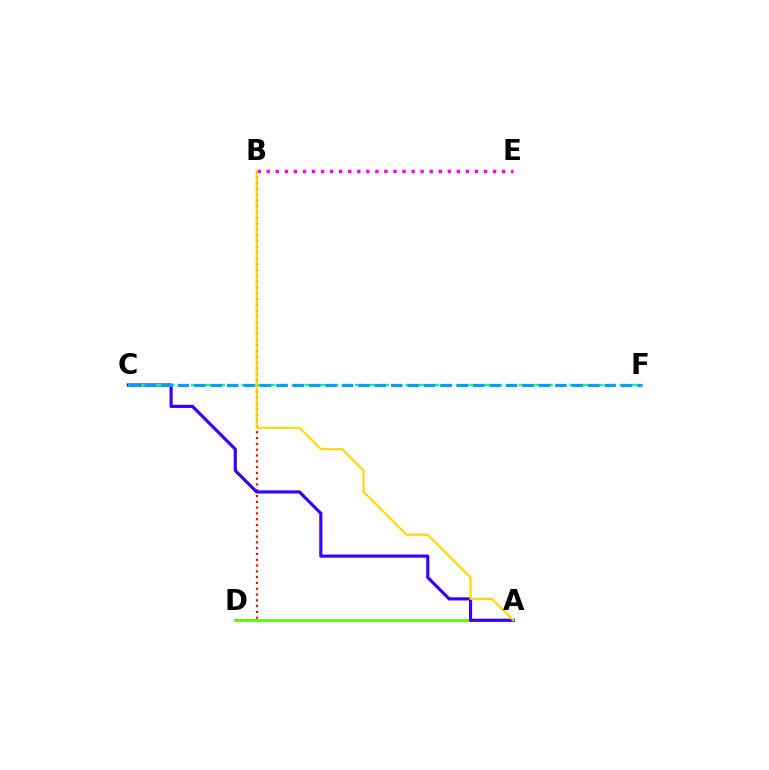{('B', 'D'): [{'color': '#ff0000', 'line_style': 'dotted', 'thickness': 1.57}], ('A', 'D'): [{'color': '#4fff00', 'line_style': 'solid', 'thickness': 1.93}], ('A', 'C'): [{'color': '#3700ff', 'line_style': 'solid', 'thickness': 2.27}], ('B', 'E'): [{'color': '#ff00ed', 'line_style': 'dotted', 'thickness': 2.46}], ('C', 'F'): [{'color': '#00ff86', 'line_style': 'dashed', 'thickness': 1.71}, {'color': '#009eff', 'line_style': 'dashed', 'thickness': 2.23}], ('A', 'B'): [{'color': '#ffd500', 'line_style': 'solid', 'thickness': 1.5}]}